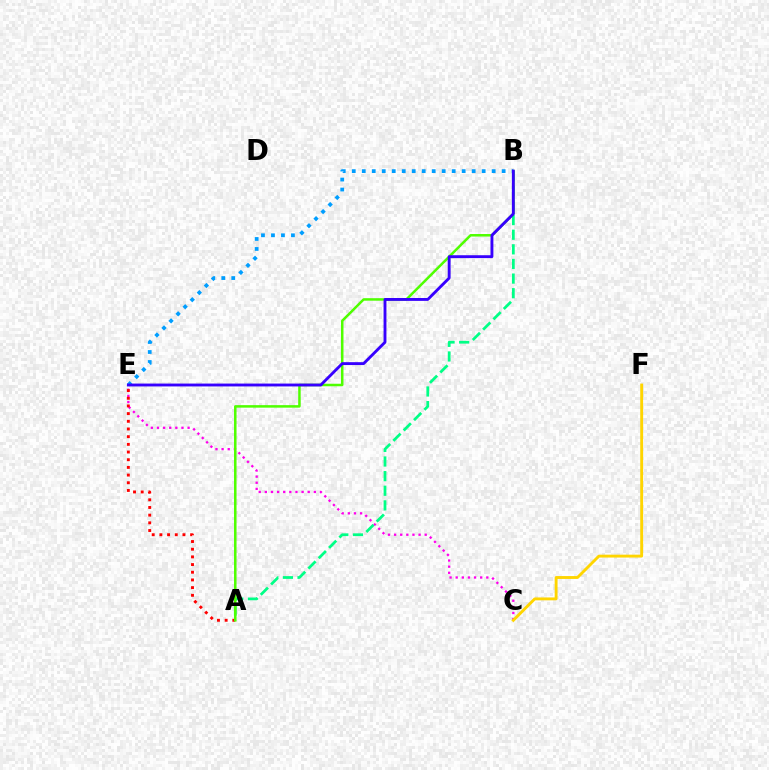{('C', 'E'): [{'color': '#ff00ed', 'line_style': 'dotted', 'thickness': 1.66}], ('A', 'E'): [{'color': '#ff0000', 'line_style': 'dotted', 'thickness': 2.09}], ('A', 'B'): [{'color': '#00ff86', 'line_style': 'dashed', 'thickness': 1.99}, {'color': '#4fff00', 'line_style': 'solid', 'thickness': 1.81}], ('C', 'F'): [{'color': '#ffd500', 'line_style': 'solid', 'thickness': 2.07}], ('B', 'E'): [{'color': '#009eff', 'line_style': 'dotted', 'thickness': 2.71}, {'color': '#3700ff', 'line_style': 'solid', 'thickness': 2.07}]}